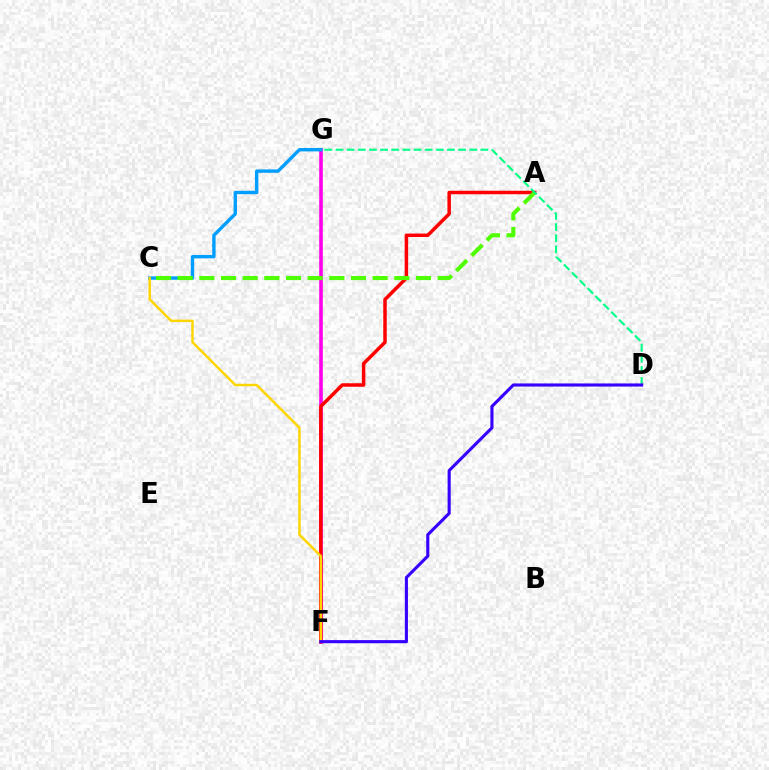{('F', 'G'): [{'color': '#ff00ed', 'line_style': 'solid', 'thickness': 2.6}], ('A', 'F'): [{'color': '#ff0000', 'line_style': 'solid', 'thickness': 2.51}], ('C', 'G'): [{'color': '#009eff', 'line_style': 'solid', 'thickness': 2.43}], ('C', 'F'): [{'color': '#ffd500', 'line_style': 'solid', 'thickness': 1.78}], ('A', 'C'): [{'color': '#4fff00', 'line_style': 'dashed', 'thickness': 2.94}], ('D', 'G'): [{'color': '#00ff86', 'line_style': 'dashed', 'thickness': 1.51}], ('D', 'F'): [{'color': '#3700ff', 'line_style': 'solid', 'thickness': 2.24}]}